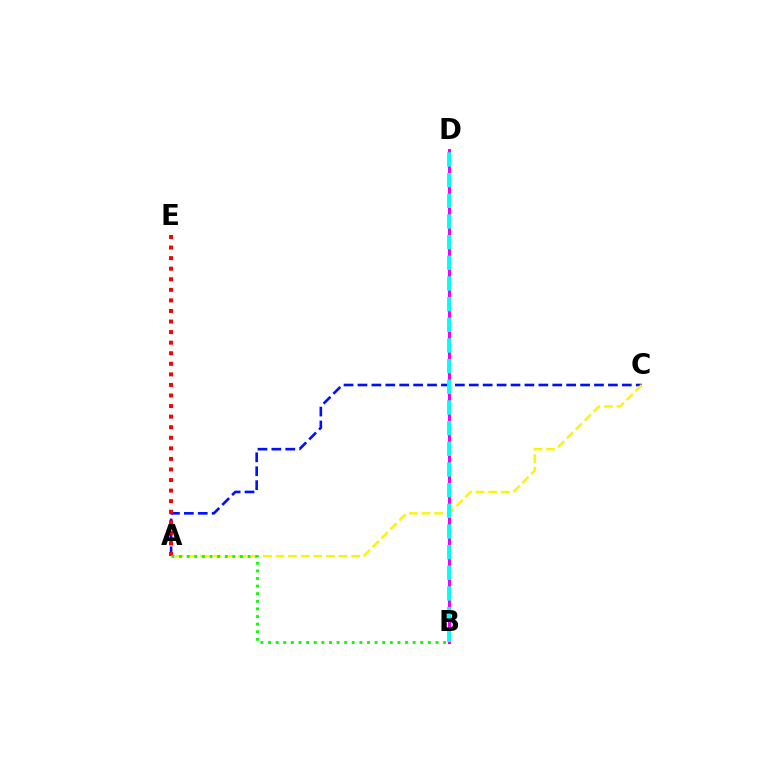{('A', 'C'): [{'color': '#0010ff', 'line_style': 'dashed', 'thickness': 1.89}, {'color': '#fcf500', 'line_style': 'dashed', 'thickness': 1.71}], ('B', 'D'): [{'color': '#ee00ff', 'line_style': 'solid', 'thickness': 2.2}, {'color': '#00fff6', 'line_style': 'dashed', 'thickness': 2.81}], ('A', 'E'): [{'color': '#ff0000', 'line_style': 'dotted', 'thickness': 2.87}], ('A', 'B'): [{'color': '#08ff00', 'line_style': 'dotted', 'thickness': 2.07}]}